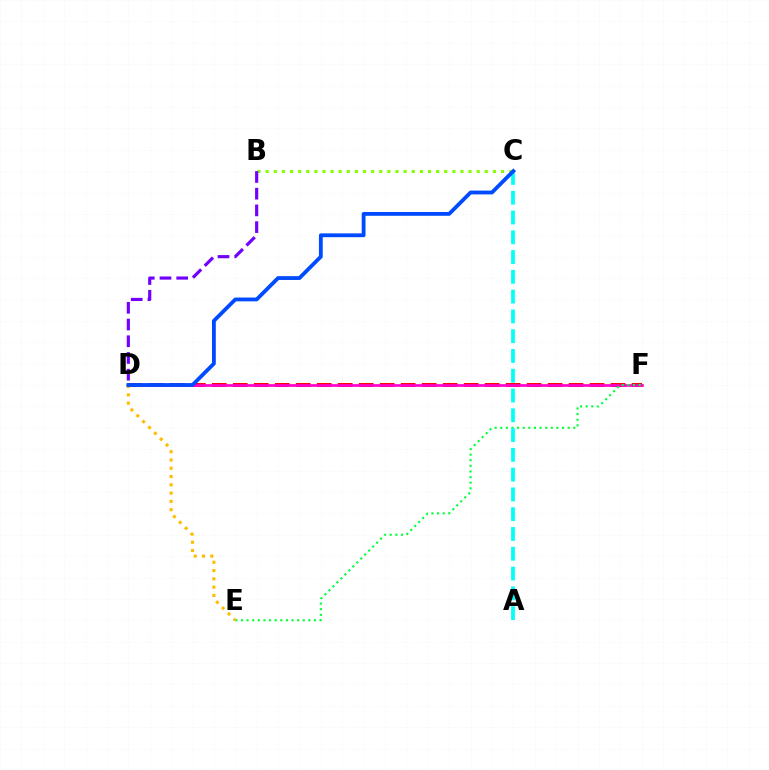{('D', 'F'): [{'color': '#ff0000', 'line_style': 'dashed', 'thickness': 2.85}, {'color': '#ff00cf', 'line_style': 'solid', 'thickness': 1.94}], ('E', 'F'): [{'color': '#00ff39', 'line_style': 'dotted', 'thickness': 1.53}], ('B', 'C'): [{'color': '#84ff00', 'line_style': 'dotted', 'thickness': 2.21}], ('D', 'E'): [{'color': '#ffbd00', 'line_style': 'dotted', 'thickness': 2.25}], ('B', 'D'): [{'color': '#7200ff', 'line_style': 'dashed', 'thickness': 2.27}], ('A', 'C'): [{'color': '#00fff6', 'line_style': 'dashed', 'thickness': 2.69}], ('C', 'D'): [{'color': '#004bff', 'line_style': 'solid', 'thickness': 2.75}]}